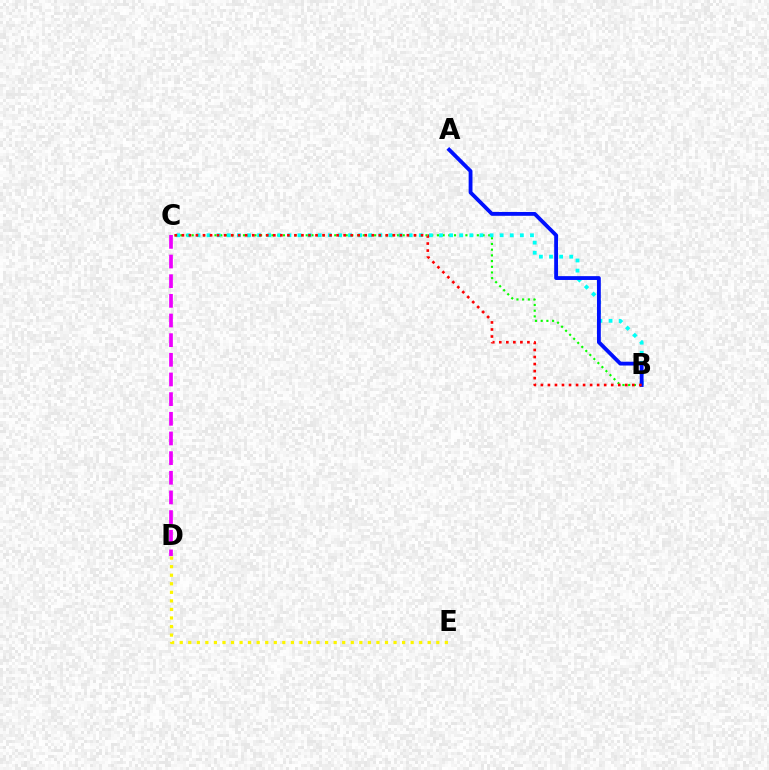{('B', 'C'): [{'color': '#08ff00', 'line_style': 'dotted', 'thickness': 1.55}, {'color': '#00fff6', 'line_style': 'dotted', 'thickness': 2.75}, {'color': '#ff0000', 'line_style': 'dotted', 'thickness': 1.91}], ('D', 'E'): [{'color': '#fcf500', 'line_style': 'dotted', 'thickness': 2.32}], ('A', 'B'): [{'color': '#0010ff', 'line_style': 'solid', 'thickness': 2.76}], ('C', 'D'): [{'color': '#ee00ff', 'line_style': 'dashed', 'thickness': 2.67}]}